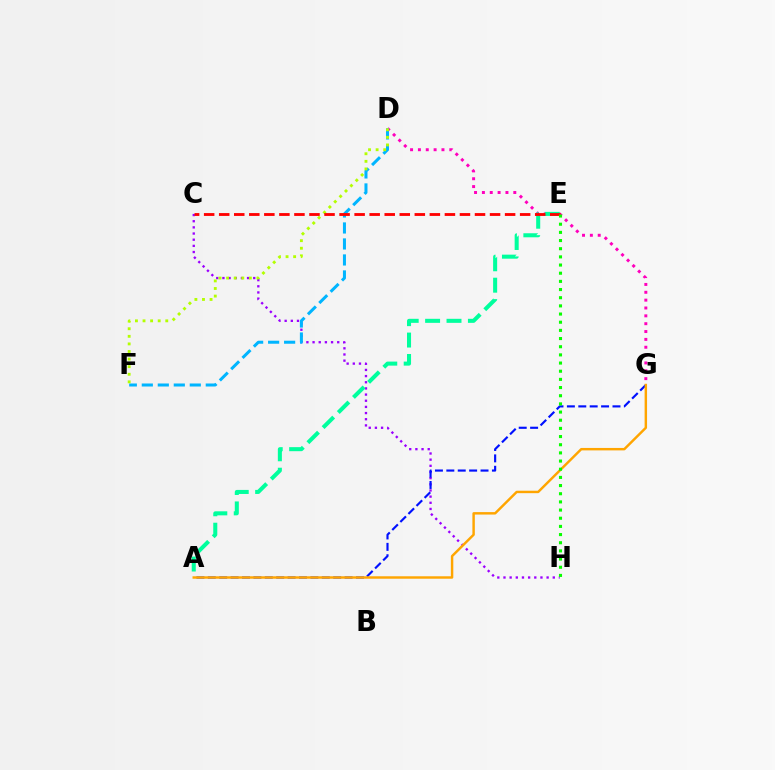{('C', 'H'): [{'color': '#9b00ff', 'line_style': 'dotted', 'thickness': 1.67}], ('D', 'G'): [{'color': '#ff00bd', 'line_style': 'dotted', 'thickness': 2.13}], ('D', 'F'): [{'color': '#00b5ff', 'line_style': 'dashed', 'thickness': 2.17}, {'color': '#b3ff00', 'line_style': 'dotted', 'thickness': 2.06}], ('A', 'E'): [{'color': '#00ff9d', 'line_style': 'dashed', 'thickness': 2.91}], ('A', 'G'): [{'color': '#0010ff', 'line_style': 'dashed', 'thickness': 1.55}, {'color': '#ffa500', 'line_style': 'solid', 'thickness': 1.76}], ('C', 'E'): [{'color': '#ff0000', 'line_style': 'dashed', 'thickness': 2.04}], ('E', 'H'): [{'color': '#08ff00', 'line_style': 'dotted', 'thickness': 2.22}]}